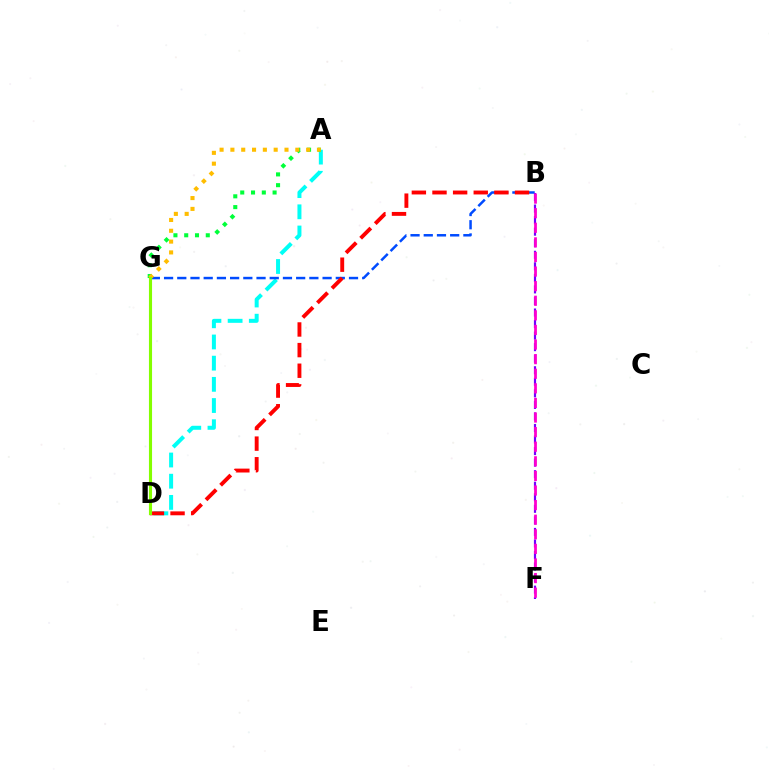{('A', 'D'): [{'color': '#00fff6', 'line_style': 'dashed', 'thickness': 2.88}], ('A', 'G'): [{'color': '#00ff39', 'line_style': 'dotted', 'thickness': 2.93}, {'color': '#ffbd00', 'line_style': 'dotted', 'thickness': 2.94}], ('B', 'G'): [{'color': '#004bff', 'line_style': 'dashed', 'thickness': 1.79}], ('B', 'D'): [{'color': '#ff0000', 'line_style': 'dashed', 'thickness': 2.8}], ('B', 'F'): [{'color': '#7200ff', 'line_style': 'dashed', 'thickness': 1.57}, {'color': '#ff00cf', 'line_style': 'dashed', 'thickness': 1.98}], ('D', 'G'): [{'color': '#84ff00', 'line_style': 'solid', 'thickness': 2.24}]}